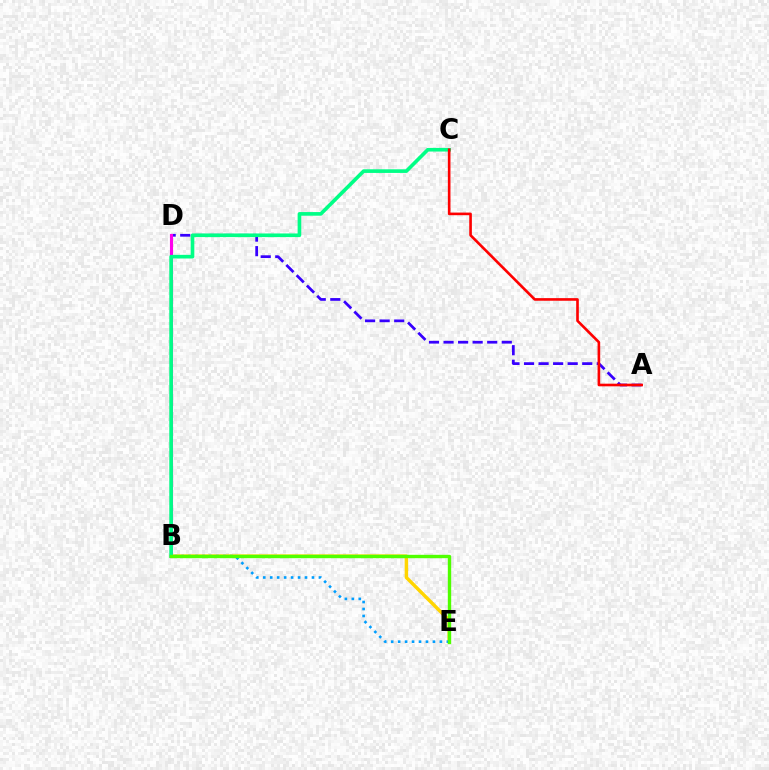{('B', 'E'): [{'color': '#ffd500', 'line_style': 'solid', 'thickness': 2.48}, {'color': '#009eff', 'line_style': 'dotted', 'thickness': 1.89}, {'color': '#4fff00', 'line_style': 'solid', 'thickness': 2.43}], ('A', 'D'): [{'color': '#3700ff', 'line_style': 'dashed', 'thickness': 1.98}], ('B', 'D'): [{'color': '#ff00ed', 'line_style': 'solid', 'thickness': 2.24}], ('B', 'C'): [{'color': '#00ff86', 'line_style': 'solid', 'thickness': 2.62}], ('A', 'C'): [{'color': '#ff0000', 'line_style': 'solid', 'thickness': 1.89}]}